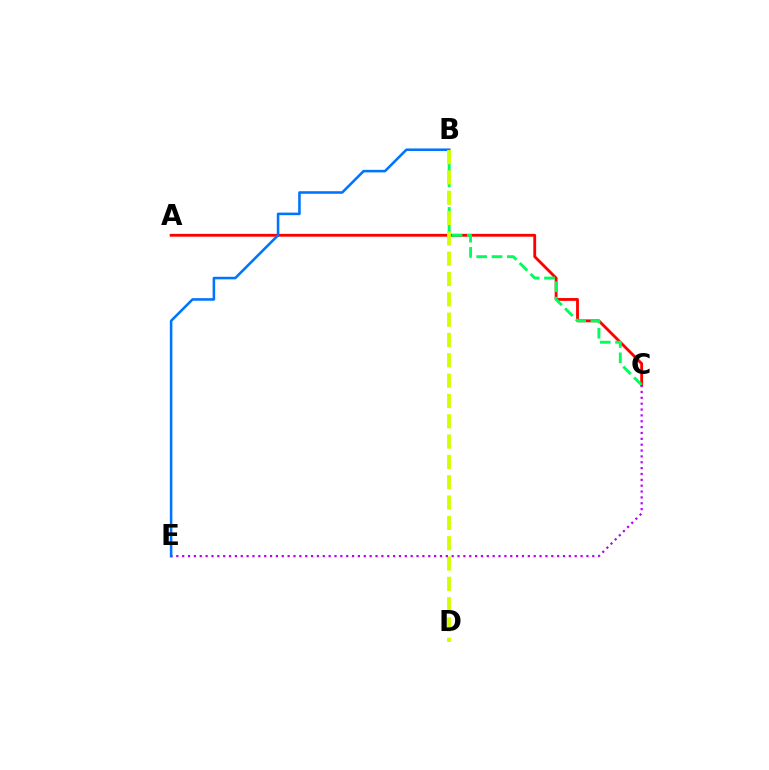{('A', 'C'): [{'color': '#ff0000', 'line_style': 'solid', 'thickness': 2.04}], ('B', 'C'): [{'color': '#00ff5c', 'line_style': 'dashed', 'thickness': 2.08}], ('B', 'E'): [{'color': '#0074ff', 'line_style': 'solid', 'thickness': 1.85}], ('B', 'D'): [{'color': '#d1ff00', 'line_style': 'dashed', 'thickness': 2.76}], ('C', 'E'): [{'color': '#b900ff', 'line_style': 'dotted', 'thickness': 1.59}]}